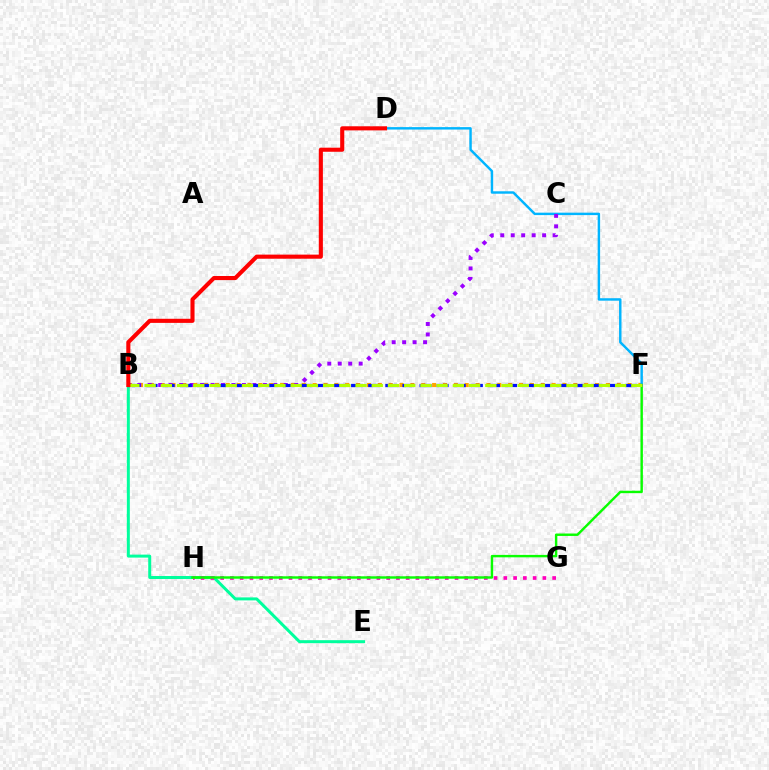{('B', 'E'): [{'color': '#00ff9d', 'line_style': 'solid', 'thickness': 2.15}], ('B', 'F'): [{'color': '#ffa500', 'line_style': 'dotted', 'thickness': 2.95}, {'color': '#0010ff', 'line_style': 'dashed', 'thickness': 2.33}, {'color': '#b3ff00', 'line_style': 'dashed', 'thickness': 2.2}], ('D', 'F'): [{'color': '#00b5ff', 'line_style': 'solid', 'thickness': 1.76}], ('G', 'H'): [{'color': '#ff00bd', 'line_style': 'dotted', 'thickness': 2.65}], ('F', 'H'): [{'color': '#08ff00', 'line_style': 'solid', 'thickness': 1.75}], ('B', 'C'): [{'color': '#9b00ff', 'line_style': 'dotted', 'thickness': 2.84}], ('B', 'D'): [{'color': '#ff0000', 'line_style': 'solid', 'thickness': 2.95}]}